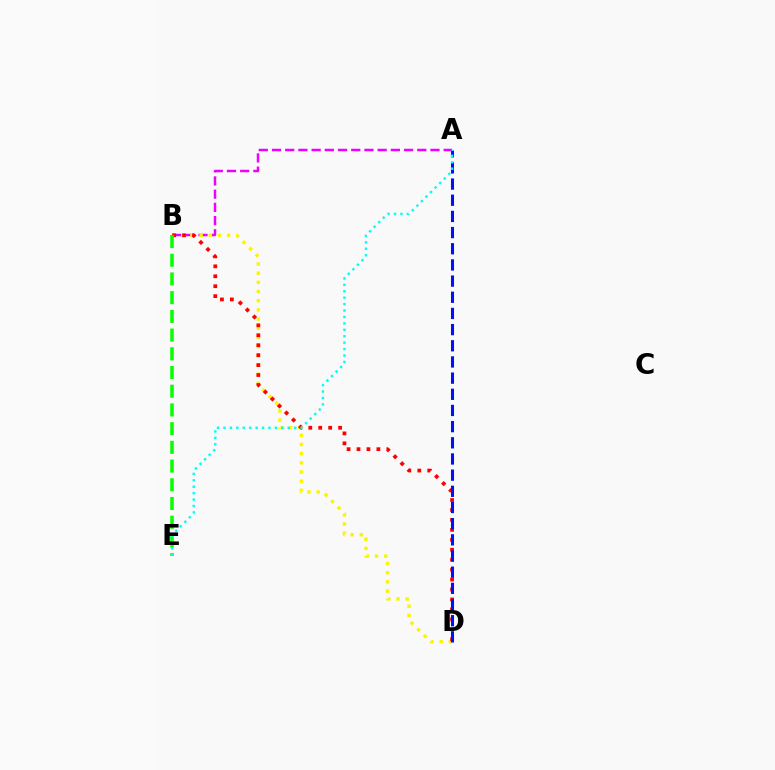{('A', 'B'): [{'color': '#ee00ff', 'line_style': 'dashed', 'thickness': 1.79}], ('B', 'D'): [{'color': '#fcf500', 'line_style': 'dotted', 'thickness': 2.49}, {'color': '#ff0000', 'line_style': 'dotted', 'thickness': 2.7}], ('B', 'E'): [{'color': '#08ff00', 'line_style': 'dashed', 'thickness': 2.54}], ('A', 'D'): [{'color': '#0010ff', 'line_style': 'dashed', 'thickness': 2.2}], ('A', 'E'): [{'color': '#00fff6', 'line_style': 'dotted', 'thickness': 1.75}]}